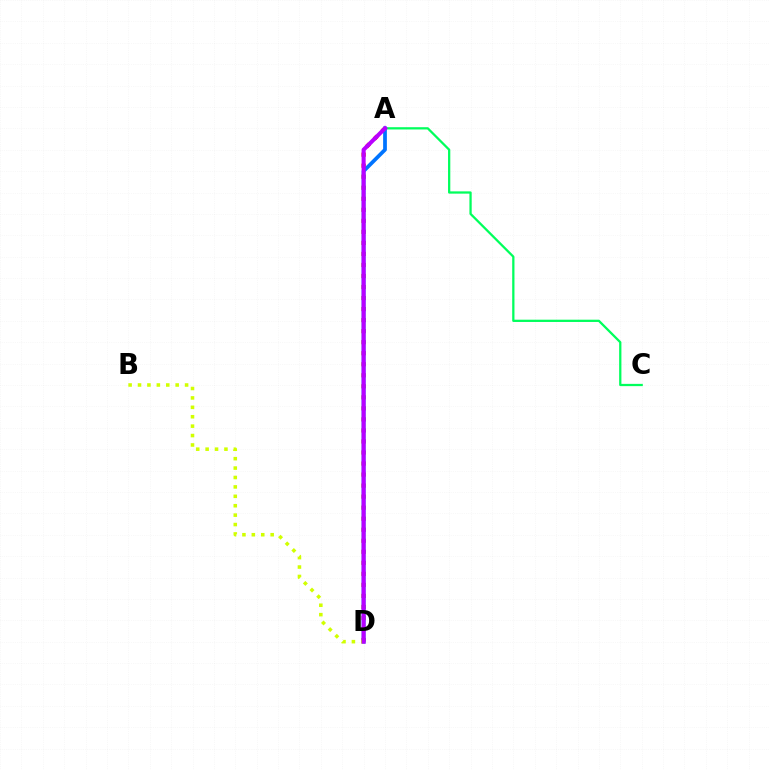{('A', 'D'): [{'color': '#ff0000', 'line_style': 'dotted', 'thickness': 3.0}, {'color': '#0074ff', 'line_style': 'solid', 'thickness': 2.69}, {'color': '#b900ff', 'line_style': 'solid', 'thickness': 2.92}], ('A', 'C'): [{'color': '#00ff5c', 'line_style': 'solid', 'thickness': 1.63}], ('B', 'D'): [{'color': '#d1ff00', 'line_style': 'dotted', 'thickness': 2.56}]}